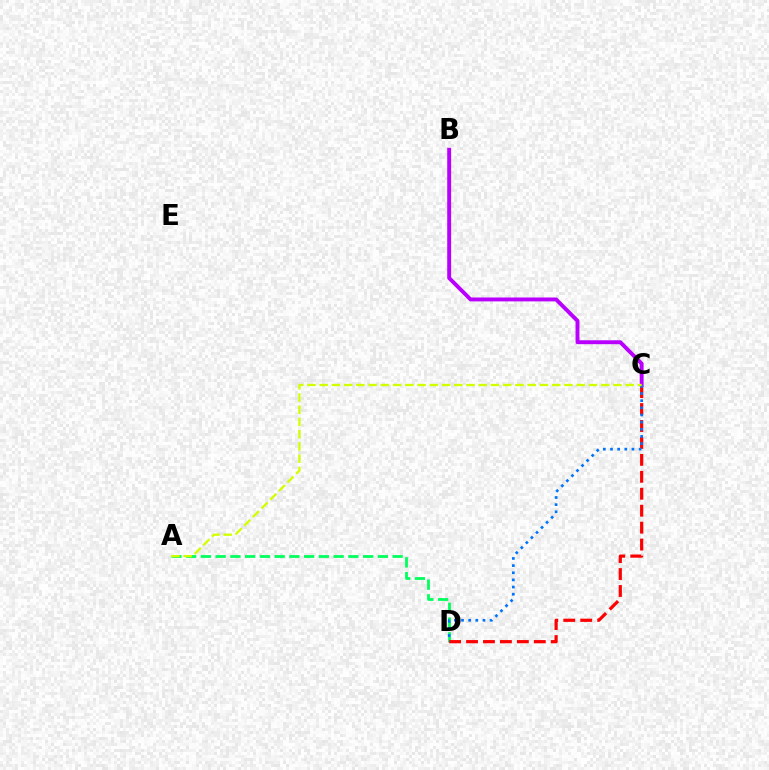{('B', 'C'): [{'color': '#b900ff', 'line_style': 'solid', 'thickness': 2.81}], ('A', 'D'): [{'color': '#00ff5c', 'line_style': 'dashed', 'thickness': 2.0}], ('C', 'D'): [{'color': '#ff0000', 'line_style': 'dashed', 'thickness': 2.3}, {'color': '#0074ff', 'line_style': 'dotted', 'thickness': 1.94}], ('A', 'C'): [{'color': '#d1ff00', 'line_style': 'dashed', 'thickness': 1.66}]}